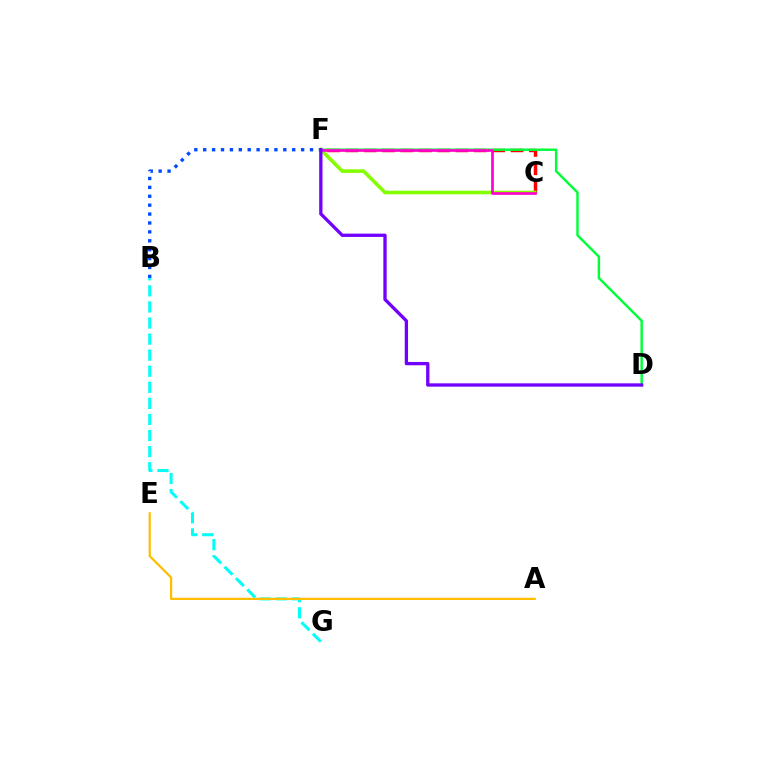{('C', 'F'): [{'color': '#ff0000', 'line_style': 'dashed', 'thickness': 2.49}, {'color': '#84ff00', 'line_style': 'solid', 'thickness': 2.58}, {'color': '#ff00cf', 'line_style': 'solid', 'thickness': 1.92}], ('D', 'F'): [{'color': '#00ff39', 'line_style': 'solid', 'thickness': 1.76}, {'color': '#7200ff', 'line_style': 'solid', 'thickness': 2.38}], ('B', 'F'): [{'color': '#004bff', 'line_style': 'dotted', 'thickness': 2.42}], ('B', 'G'): [{'color': '#00fff6', 'line_style': 'dashed', 'thickness': 2.18}], ('A', 'E'): [{'color': '#ffbd00', 'line_style': 'solid', 'thickness': 1.59}]}